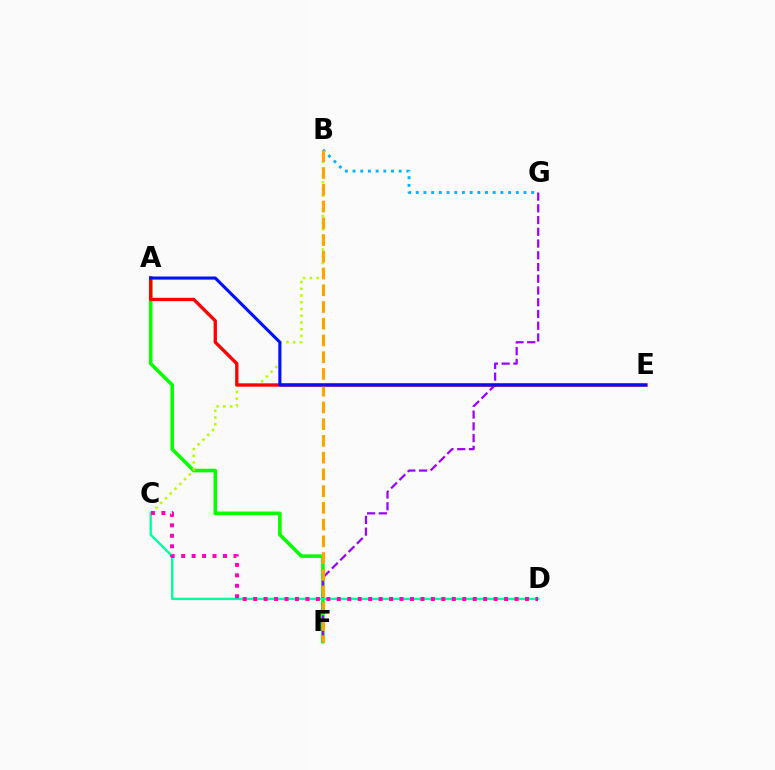{('A', 'F'): [{'color': '#08ff00', 'line_style': 'solid', 'thickness': 2.58}], ('F', 'G'): [{'color': '#9b00ff', 'line_style': 'dashed', 'thickness': 1.59}], ('B', 'C'): [{'color': '#b3ff00', 'line_style': 'dotted', 'thickness': 1.83}], ('B', 'G'): [{'color': '#00b5ff', 'line_style': 'dotted', 'thickness': 2.09}], ('A', 'E'): [{'color': '#ff0000', 'line_style': 'solid', 'thickness': 2.4}, {'color': '#0010ff', 'line_style': 'solid', 'thickness': 2.23}], ('C', 'D'): [{'color': '#00ff9d', 'line_style': 'solid', 'thickness': 1.71}, {'color': '#ff00bd', 'line_style': 'dotted', 'thickness': 2.84}], ('B', 'F'): [{'color': '#ffa500', 'line_style': 'dashed', 'thickness': 2.27}]}